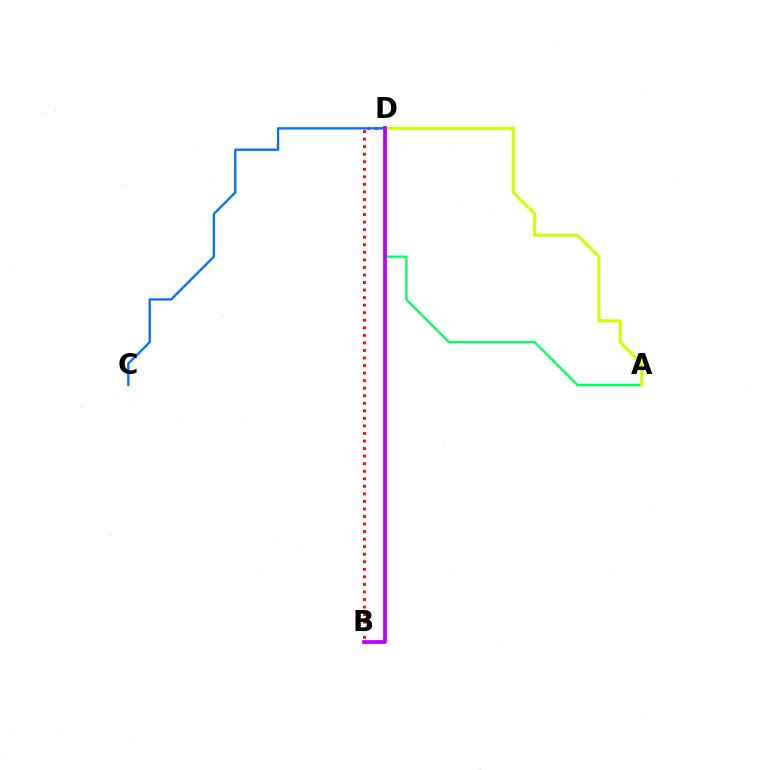{('B', 'D'): [{'color': '#ff0000', 'line_style': 'dotted', 'thickness': 2.05}, {'color': '#b900ff', 'line_style': 'solid', 'thickness': 2.69}], ('A', 'D'): [{'color': '#00ff5c', 'line_style': 'solid', 'thickness': 1.64}, {'color': '#d1ff00', 'line_style': 'solid', 'thickness': 2.23}], ('C', 'D'): [{'color': '#0074ff', 'line_style': 'solid', 'thickness': 1.68}]}